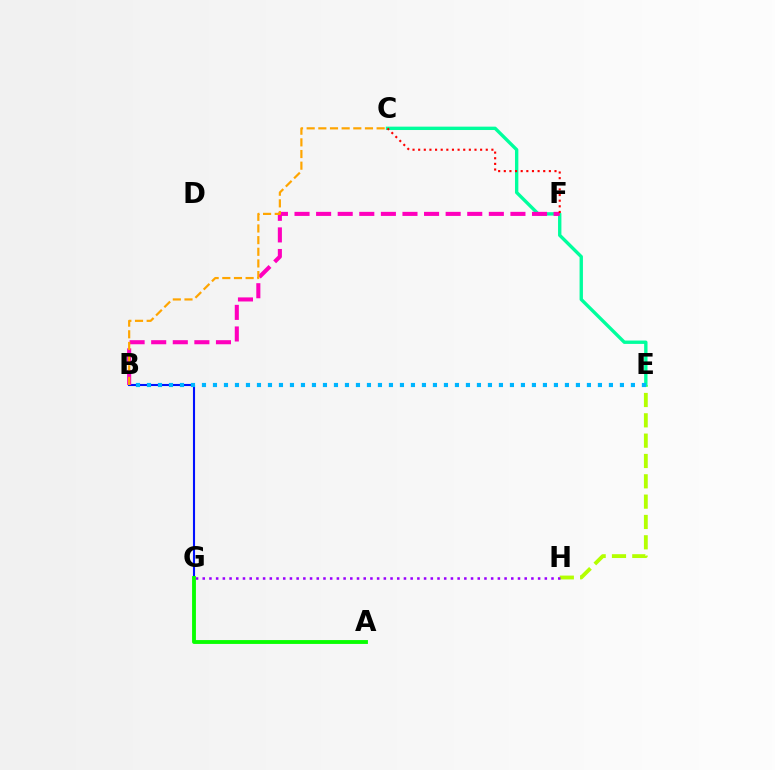{('E', 'H'): [{'color': '#b3ff00', 'line_style': 'dashed', 'thickness': 2.76}], ('C', 'E'): [{'color': '#00ff9d', 'line_style': 'solid', 'thickness': 2.42}], ('B', 'G'): [{'color': '#0010ff', 'line_style': 'solid', 'thickness': 1.51}], ('G', 'H'): [{'color': '#9b00ff', 'line_style': 'dotted', 'thickness': 1.82}], ('B', 'F'): [{'color': '#ff00bd', 'line_style': 'dashed', 'thickness': 2.93}], ('C', 'F'): [{'color': '#ff0000', 'line_style': 'dotted', 'thickness': 1.53}], ('A', 'G'): [{'color': '#08ff00', 'line_style': 'solid', 'thickness': 2.77}], ('B', 'C'): [{'color': '#ffa500', 'line_style': 'dashed', 'thickness': 1.58}], ('B', 'E'): [{'color': '#00b5ff', 'line_style': 'dotted', 'thickness': 2.99}]}